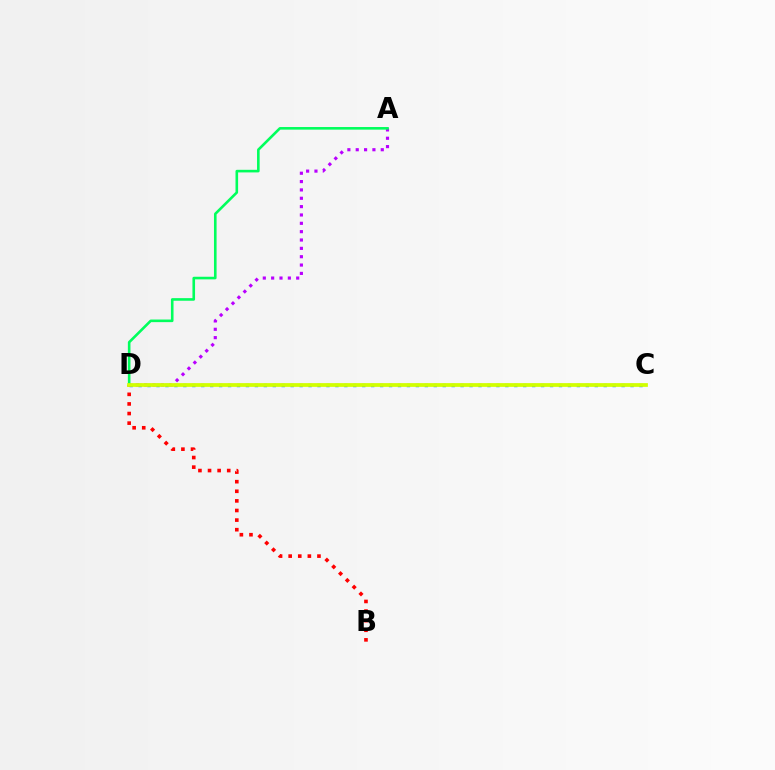{('C', 'D'): [{'color': '#0074ff', 'line_style': 'dotted', 'thickness': 2.43}, {'color': '#d1ff00', 'line_style': 'solid', 'thickness': 2.7}], ('B', 'D'): [{'color': '#ff0000', 'line_style': 'dotted', 'thickness': 2.61}], ('A', 'D'): [{'color': '#b900ff', 'line_style': 'dotted', 'thickness': 2.27}, {'color': '#00ff5c', 'line_style': 'solid', 'thickness': 1.88}]}